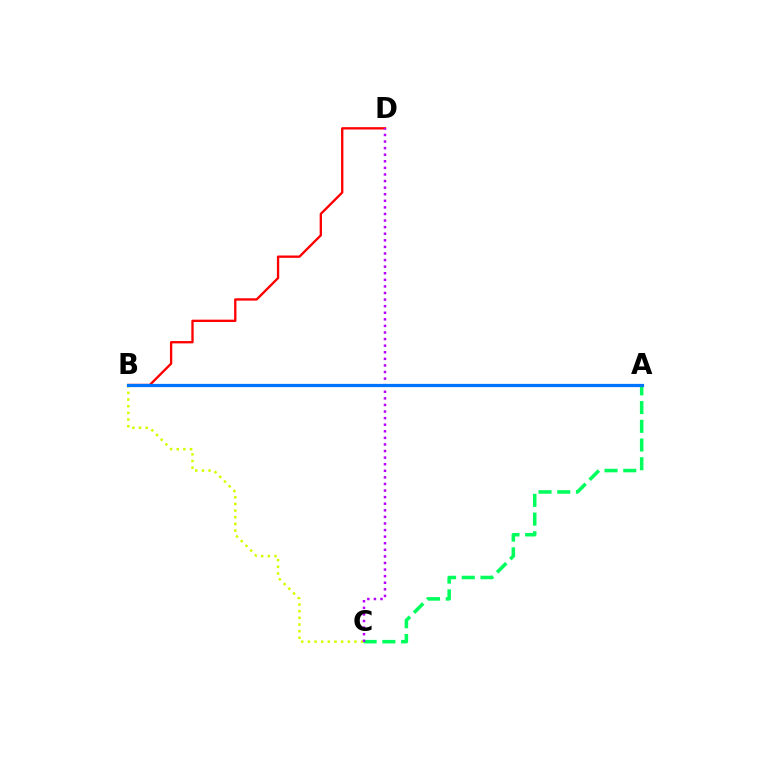{('B', 'C'): [{'color': '#d1ff00', 'line_style': 'dotted', 'thickness': 1.81}], ('B', 'D'): [{'color': '#ff0000', 'line_style': 'solid', 'thickness': 1.68}], ('A', 'C'): [{'color': '#00ff5c', 'line_style': 'dashed', 'thickness': 2.54}], ('C', 'D'): [{'color': '#b900ff', 'line_style': 'dotted', 'thickness': 1.79}], ('A', 'B'): [{'color': '#0074ff', 'line_style': 'solid', 'thickness': 2.33}]}